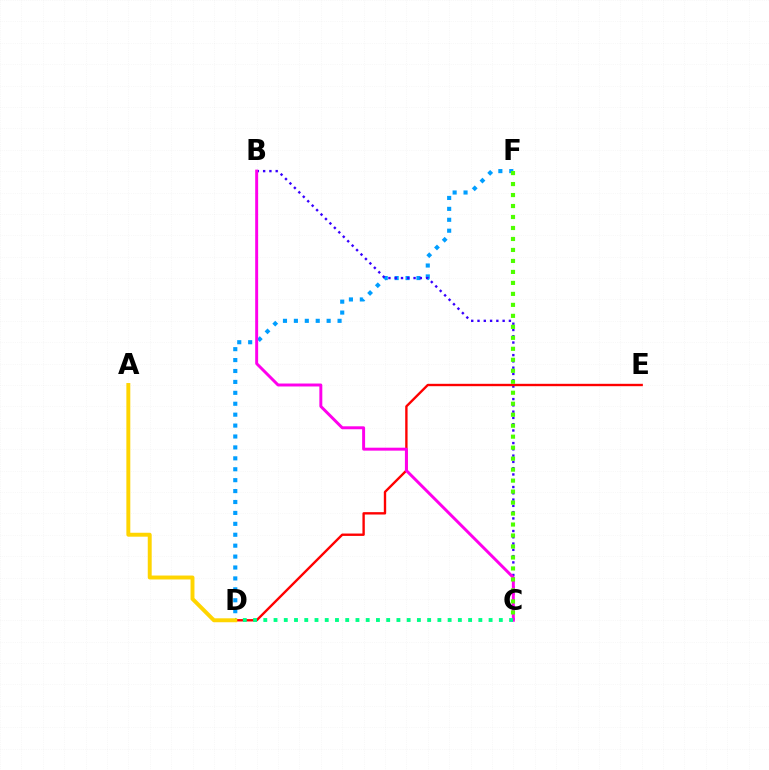{('D', 'F'): [{'color': '#009eff', 'line_style': 'dotted', 'thickness': 2.97}], ('B', 'C'): [{'color': '#3700ff', 'line_style': 'dotted', 'thickness': 1.71}, {'color': '#ff00ed', 'line_style': 'solid', 'thickness': 2.13}], ('D', 'E'): [{'color': '#ff0000', 'line_style': 'solid', 'thickness': 1.71}], ('C', 'D'): [{'color': '#00ff86', 'line_style': 'dotted', 'thickness': 2.78}], ('A', 'D'): [{'color': '#ffd500', 'line_style': 'solid', 'thickness': 2.83}], ('C', 'F'): [{'color': '#4fff00', 'line_style': 'dotted', 'thickness': 2.98}]}